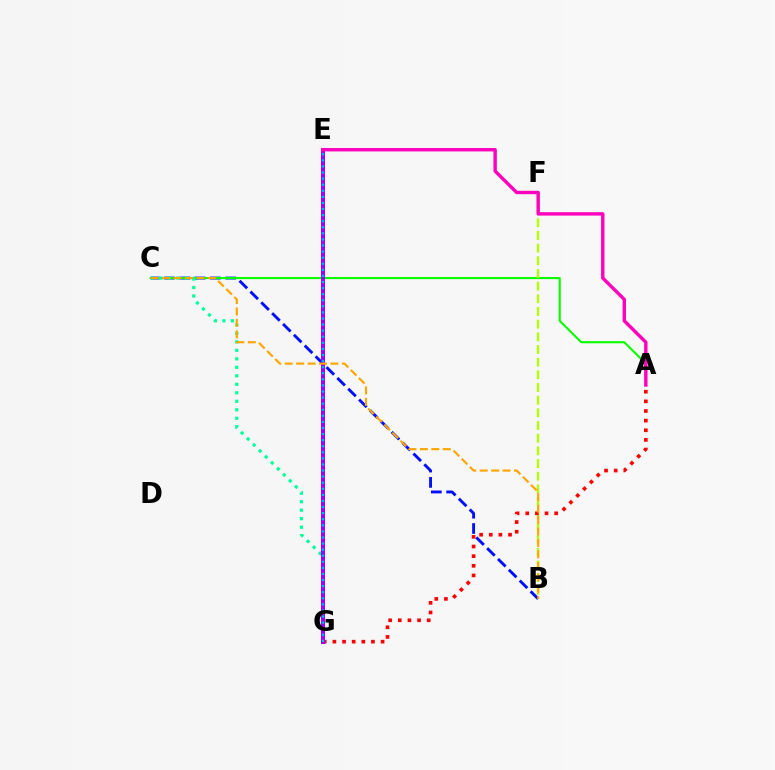{('B', 'C'): [{'color': '#0010ff', 'line_style': 'dashed', 'thickness': 2.08}, {'color': '#ffa500', 'line_style': 'dashed', 'thickness': 1.55}], ('A', 'C'): [{'color': '#08ff00', 'line_style': 'solid', 'thickness': 1.52}], ('B', 'F'): [{'color': '#b3ff00', 'line_style': 'dashed', 'thickness': 1.72}], ('C', 'G'): [{'color': '#00ff9d', 'line_style': 'dotted', 'thickness': 2.31}], ('A', 'G'): [{'color': '#ff0000', 'line_style': 'dotted', 'thickness': 2.62}], ('E', 'G'): [{'color': '#9b00ff', 'line_style': 'solid', 'thickness': 2.89}, {'color': '#00b5ff', 'line_style': 'dotted', 'thickness': 1.65}], ('A', 'E'): [{'color': '#ff00bd', 'line_style': 'solid', 'thickness': 2.45}]}